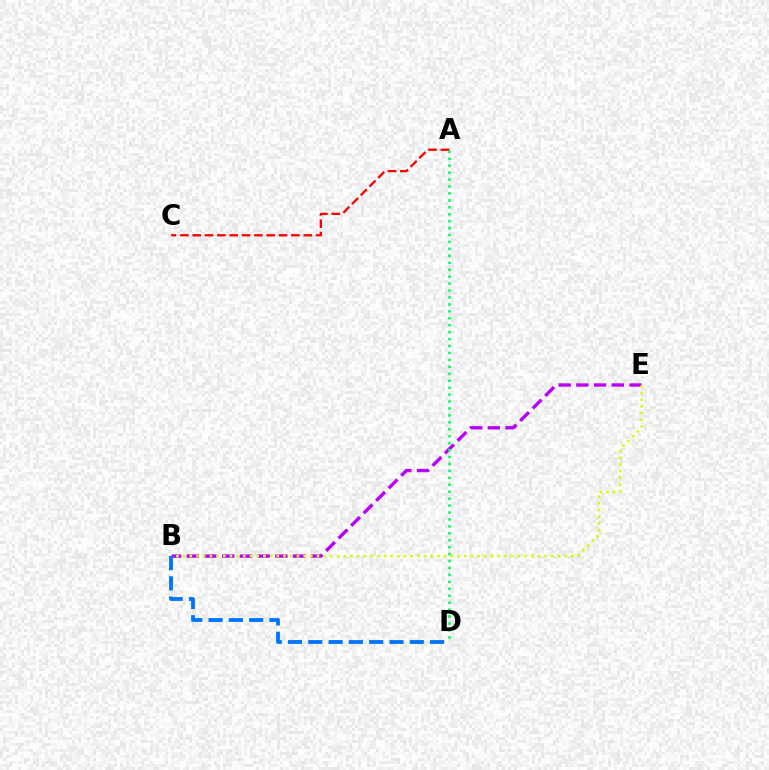{('B', 'E'): [{'color': '#b900ff', 'line_style': 'dashed', 'thickness': 2.41}, {'color': '#d1ff00', 'line_style': 'dotted', 'thickness': 1.82}], ('A', 'D'): [{'color': '#00ff5c', 'line_style': 'dotted', 'thickness': 1.88}], ('A', 'C'): [{'color': '#ff0000', 'line_style': 'dashed', 'thickness': 1.68}], ('B', 'D'): [{'color': '#0074ff', 'line_style': 'dashed', 'thickness': 2.76}]}